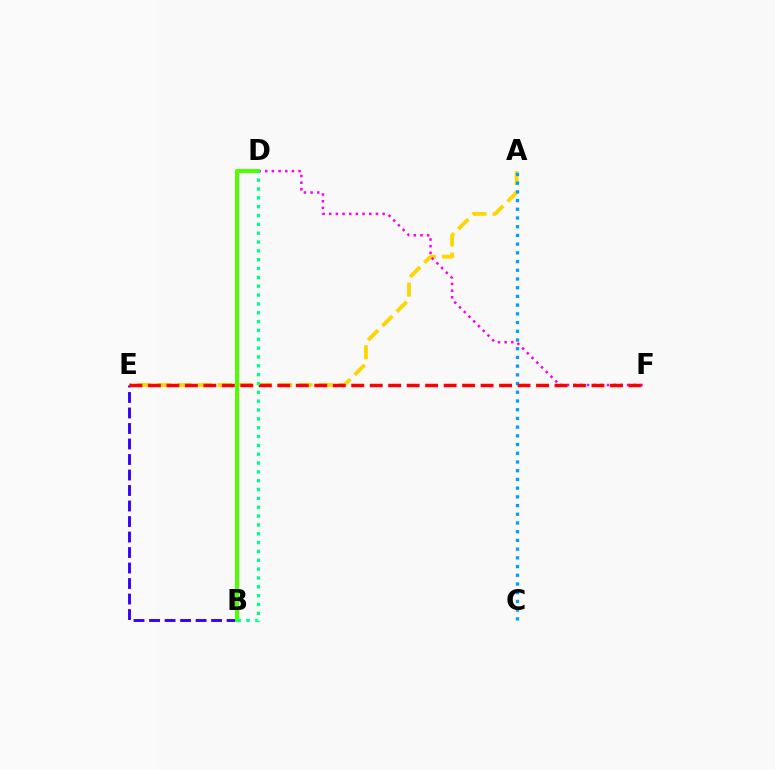{('A', 'E'): [{'color': '#ffd500', 'line_style': 'dashed', 'thickness': 2.74}], ('B', 'E'): [{'color': '#3700ff', 'line_style': 'dashed', 'thickness': 2.11}], ('A', 'C'): [{'color': '#009eff', 'line_style': 'dotted', 'thickness': 2.37}], ('D', 'F'): [{'color': '#ff00ed', 'line_style': 'dotted', 'thickness': 1.81}], ('B', 'D'): [{'color': '#4fff00', 'line_style': 'solid', 'thickness': 2.9}, {'color': '#00ff86', 'line_style': 'dotted', 'thickness': 2.4}], ('E', 'F'): [{'color': '#ff0000', 'line_style': 'dashed', 'thickness': 2.51}]}